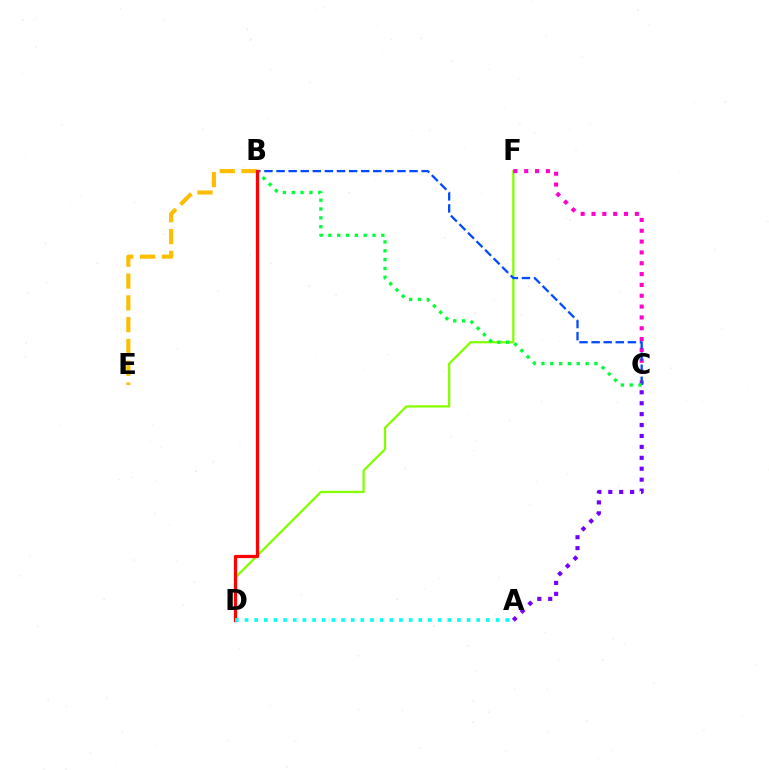{('D', 'F'): [{'color': '#84ff00', 'line_style': 'solid', 'thickness': 1.63}], ('C', 'F'): [{'color': '#ff00cf', 'line_style': 'dotted', 'thickness': 2.94}], ('B', 'C'): [{'color': '#004bff', 'line_style': 'dashed', 'thickness': 1.64}, {'color': '#00ff39', 'line_style': 'dotted', 'thickness': 2.4}], ('B', 'E'): [{'color': '#ffbd00', 'line_style': 'dashed', 'thickness': 2.96}], ('B', 'D'): [{'color': '#ff0000', 'line_style': 'solid', 'thickness': 2.34}], ('A', 'D'): [{'color': '#00fff6', 'line_style': 'dotted', 'thickness': 2.62}], ('A', 'C'): [{'color': '#7200ff', 'line_style': 'dotted', 'thickness': 2.97}]}